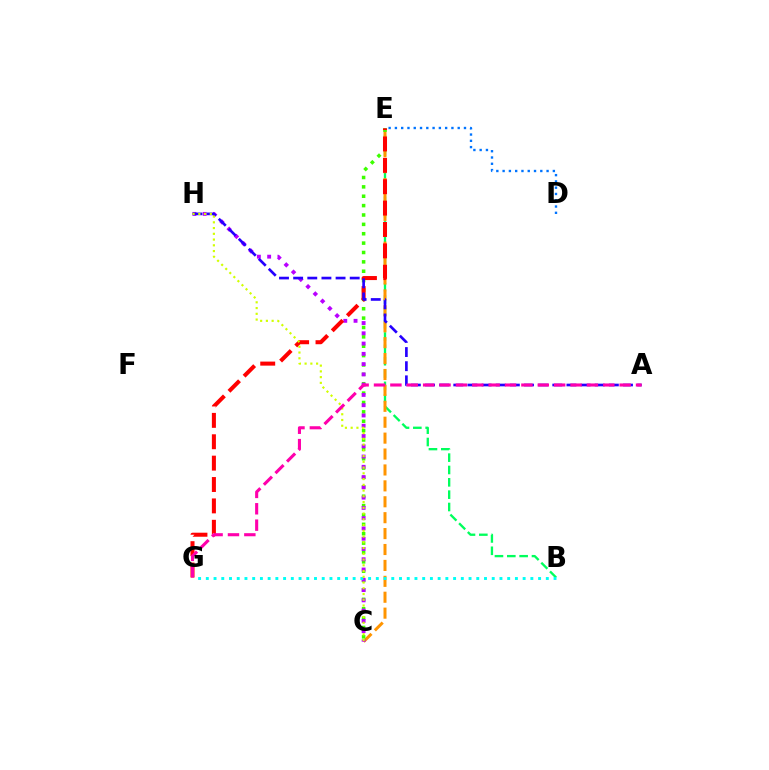{('B', 'E'): [{'color': '#00ff5c', 'line_style': 'dashed', 'thickness': 1.68}], ('C', 'E'): [{'color': '#ff9400', 'line_style': 'dashed', 'thickness': 2.16}, {'color': '#3dff00', 'line_style': 'dotted', 'thickness': 2.55}], ('C', 'H'): [{'color': '#b900ff', 'line_style': 'dotted', 'thickness': 2.79}, {'color': '#d1ff00', 'line_style': 'dotted', 'thickness': 1.56}], ('E', 'G'): [{'color': '#ff0000', 'line_style': 'dashed', 'thickness': 2.9}], ('B', 'G'): [{'color': '#00fff6', 'line_style': 'dotted', 'thickness': 2.1}], ('A', 'H'): [{'color': '#2500ff', 'line_style': 'dashed', 'thickness': 1.92}], ('A', 'G'): [{'color': '#ff00ac', 'line_style': 'dashed', 'thickness': 2.22}], ('D', 'E'): [{'color': '#0074ff', 'line_style': 'dotted', 'thickness': 1.71}]}